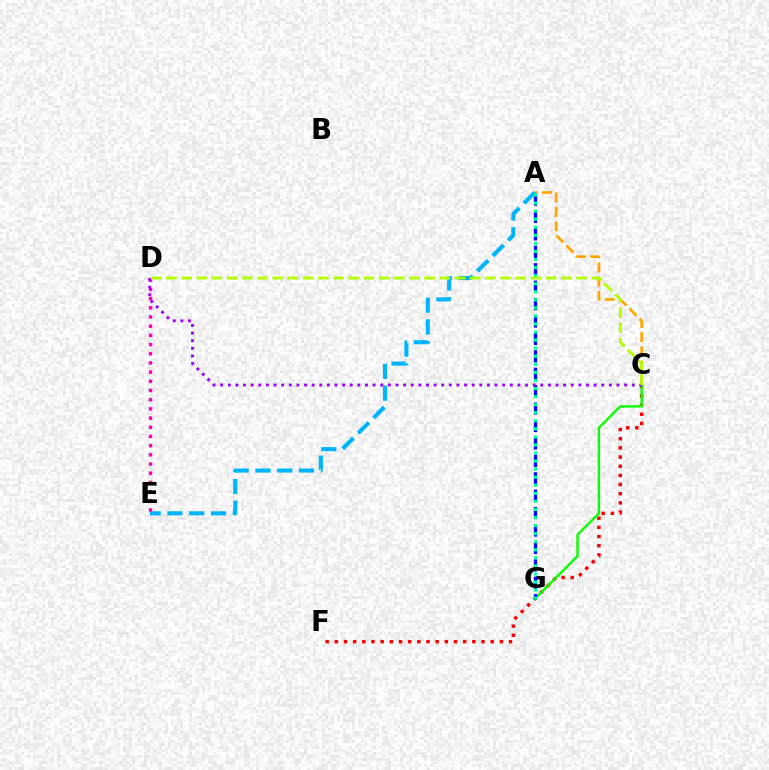{('A', 'C'): [{'color': '#ffa500', 'line_style': 'dashed', 'thickness': 1.94}], ('C', 'F'): [{'color': '#ff0000', 'line_style': 'dotted', 'thickness': 2.49}], ('C', 'G'): [{'color': '#08ff00', 'line_style': 'solid', 'thickness': 1.72}], ('A', 'G'): [{'color': '#0010ff', 'line_style': 'dashed', 'thickness': 2.37}, {'color': '#00ff9d', 'line_style': 'dotted', 'thickness': 2.19}], ('A', 'E'): [{'color': '#00b5ff', 'line_style': 'dashed', 'thickness': 2.96}], ('D', 'E'): [{'color': '#ff00bd', 'line_style': 'dotted', 'thickness': 2.5}], ('C', 'D'): [{'color': '#9b00ff', 'line_style': 'dotted', 'thickness': 2.07}, {'color': '#b3ff00', 'line_style': 'dashed', 'thickness': 2.06}]}